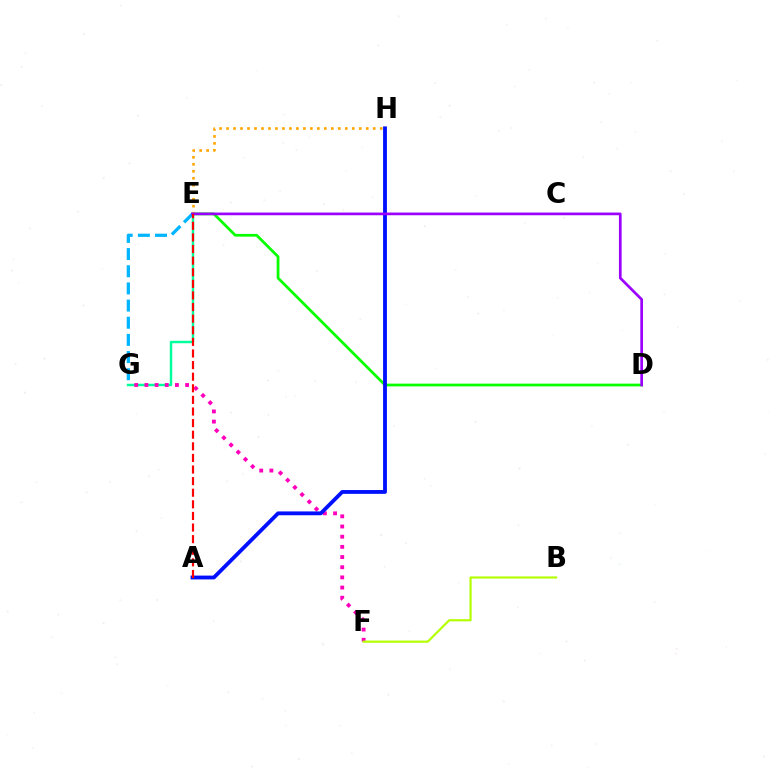{('E', 'G'): [{'color': '#00ff9d', 'line_style': 'solid', 'thickness': 1.77}, {'color': '#00b5ff', 'line_style': 'dashed', 'thickness': 2.33}], ('D', 'E'): [{'color': '#08ff00', 'line_style': 'solid', 'thickness': 1.98}, {'color': '#9b00ff', 'line_style': 'solid', 'thickness': 1.94}], ('E', 'H'): [{'color': '#ffa500', 'line_style': 'dotted', 'thickness': 1.9}], ('F', 'G'): [{'color': '#ff00bd', 'line_style': 'dotted', 'thickness': 2.76}], ('B', 'F'): [{'color': '#b3ff00', 'line_style': 'solid', 'thickness': 1.56}], ('A', 'H'): [{'color': '#0010ff', 'line_style': 'solid', 'thickness': 2.75}], ('A', 'E'): [{'color': '#ff0000', 'line_style': 'dashed', 'thickness': 1.58}]}